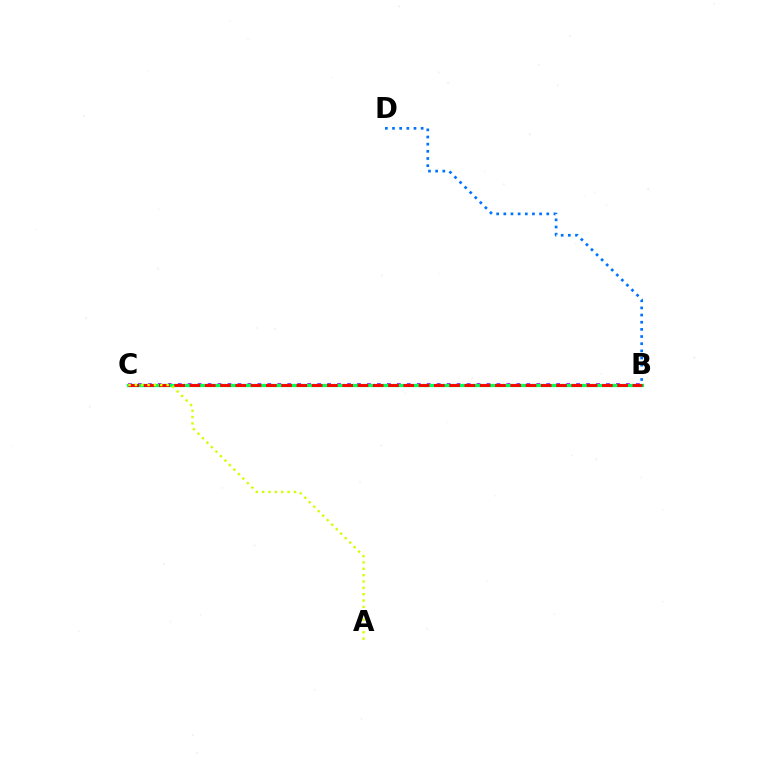{('B', 'C'): [{'color': '#b900ff', 'line_style': 'dotted', 'thickness': 2.71}, {'color': '#00ff5c', 'line_style': 'solid', 'thickness': 2.36}, {'color': '#ff0000', 'line_style': 'dashed', 'thickness': 2.07}], ('B', 'D'): [{'color': '#0074ff', 'line_style': 'dotted', 'thickness': 1.94}], ('A', 'C'): [{'color': '#d1ff00', 'line_style': 'dotted', 'thickness': 1.73}]}